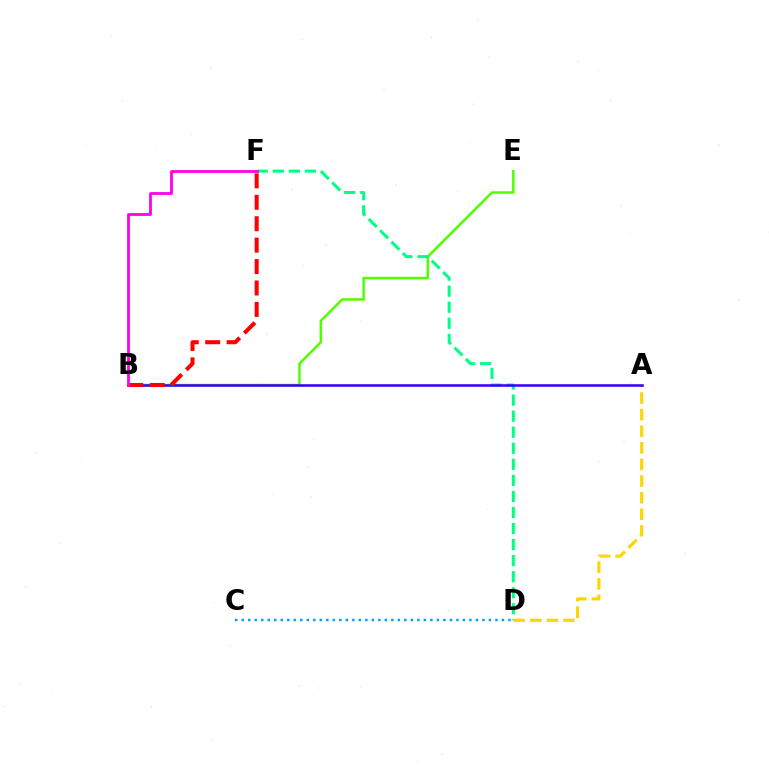{('B', 'E'): [{'color': '#4fff00', 'line_style': 'solid', 'thickness': 1.79}], ('D', 'F'): [{'color': '#00ff86', 'line_style': 'dashed', 'thickness': 2.18}], ('A', 'D'): [{'color': '#ffd500', 'line_style': 'dashed', 'thickness': 2.26}], ('A', 'B'): [{'color': '#3700ff', 'line_style': 'solid', 'thickness': 1.85}], ('B', 'F'): [{'color': '#ff0000', 'line_style': 'dashed', 'thickness': 2.91}, {'color': '#ff00ed', 'line_style': 'solid', 'thickness': 2.02}], ('C', 'D'): [{'color': '#009eff', 'line_style': 'dotted', 'thickness': 1.77}]}